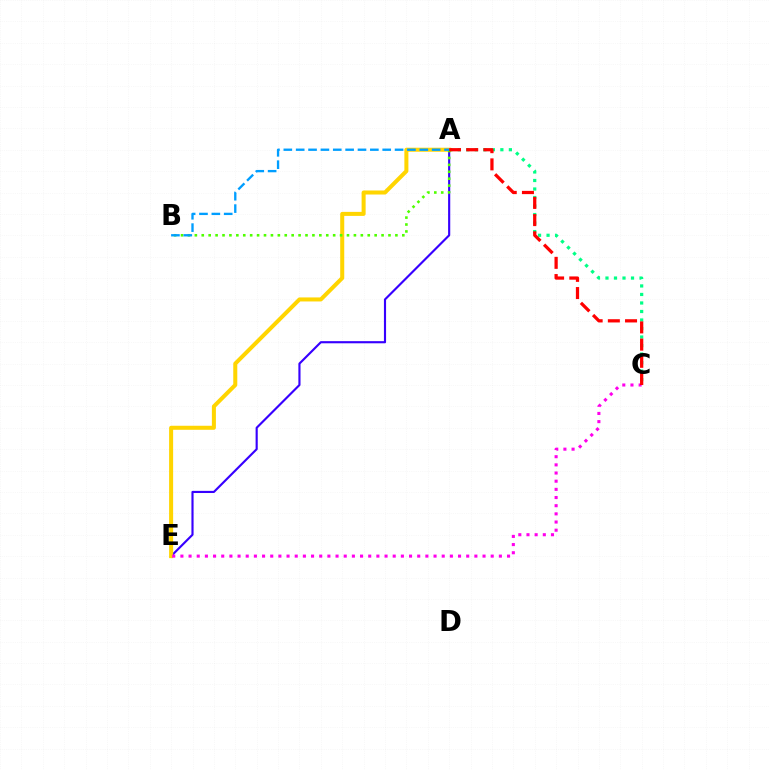{('A', 'C'): [{'color': '#00ff86', 'line_style': 'dotted', 'thickness': 2.31}, {'color': '#ff0000', 'line_style': 'dashed', 'thickness': 2.34}], ('A', 'E'): [{'color': '#3700ff', 'line_style': 'solid', 'thickness': 1.54}, {'color': '#ffd500', 'line_style': 'solid', 'thickness': 2.9}], ('A', 'B'): [{'color': '#4fff00', 'line_style': 'dotted', 'thickness': 1.88}, {'color': '#009eff', 'line_style': 'dashed', 'thickness': 1.68}], ('C', 'E'): [{'color': '#ff00ed', 'line_style': 'dotted', 'thickness': 2.22}]}